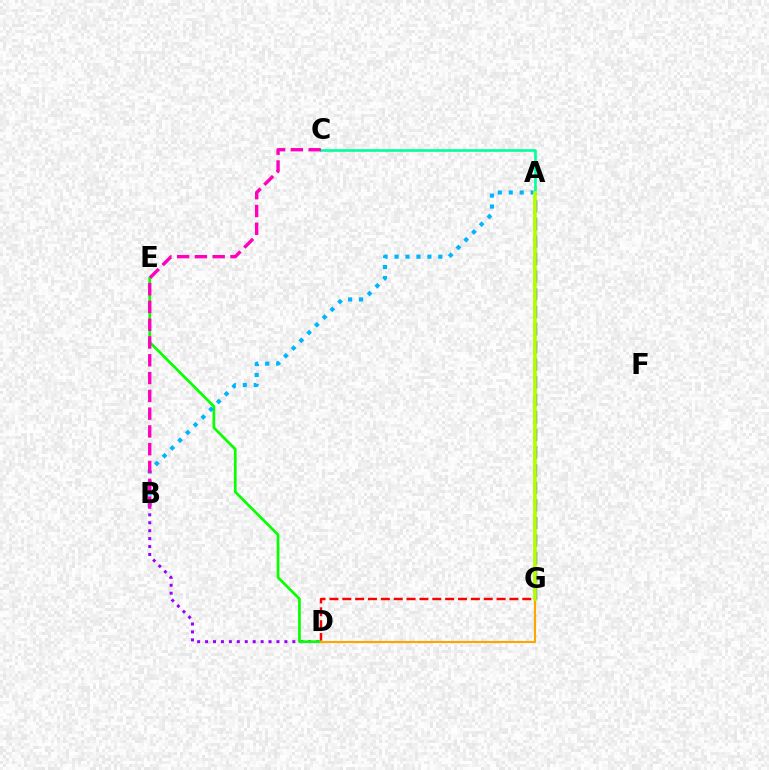{('B', 'D'): [{'color': '#9b00ff', 'line_style': 'dotted', 'thickness': 2.16}], ('D', 'G'): [{'color': '#ff0000', 'line_style': 'dashed', 'thickness': 1.75}, {'color': '#ffa500', 'line_style': 'solid', 'thickness': 1.55}], ('D', 'E'): [{'color': '#08ff00', 'line_style': 'solid', 'thickness': 1.95}], ('A', 'G'): [{'color': '#0010ff', 'line_style': 'dashed', 'thickness': 2.39}, {'color': '#b3ff00', 'line_style': 'solid', 'thickness': 2.69}], ('A', 'B'): [{'color': '#00b5ff', 'line_style': 'dotted', 'thickness': 2.98}], ('A', 'C'): [{'color': '#00ff9d', 'line_style': 'solid', 'thickness': 1.89}], ('B', 'C'): [{'color': '#ff00bd', 'line_style': 'dashed', 'thickness': 2.42}]}